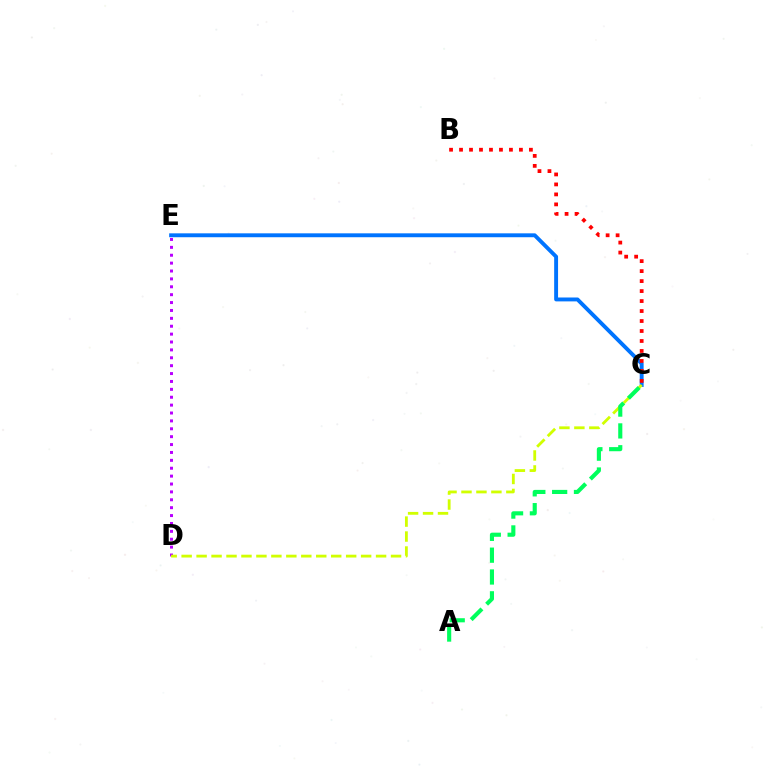{('C', 'E'): [{'color': '#0074ff', 'line_style': 'solid', 'thickness': 2.8}], ('B', 'C'): [{'color': '#ff0000', 'line_style': 'dotted', 'thickness': 2.71}], ('D', 'E'): [{'color': '#b900ff', 'line_style': 'dotted', 'thickness': 2.14}], ('C', 'D'): [{'color': '#d1ff00', 'line_style': 'dashed', 'thickness': 2.03}], ('A', 'C'): [{'color': '#00ff5c', 'line_style': 'dashed', 'thickness': 2.96}]}